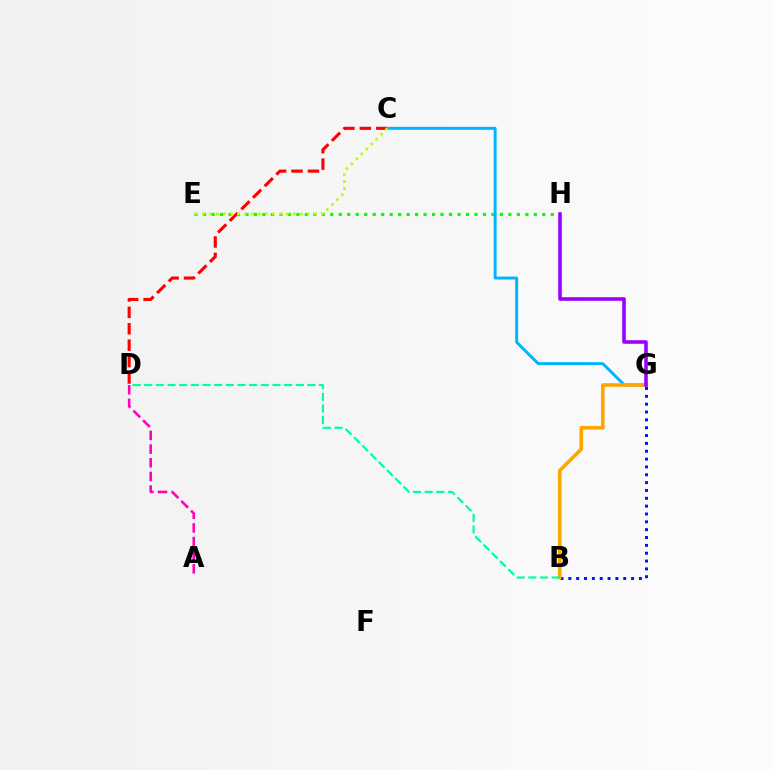{('C', 'D'): [{'color': '#ff0000', 'line_style': 'dashed', 'thickness': 2.23}], ('A', 'D'): [{'color': '#ff00bd', 'line_style': 'dashed', 'thickness': 1.86}], ('E', 'H'): [{'color': '#08ff00', 'line_style': 'dotted', 'thickness': 2.3}], ('B', 'G'): [{'color': '#0010ff', 'line_style': 'dotted', 'thickness': 2.13}, {'color': '#ffa500', 'line_style': 'solid', 'thickness': 2.6}], ('C', 'G'): [{'color': '#00b5ff', 'line_style': 'solid', 'thickness': 2.13}], ('B', 'D'): [{'color': '#00ff9d', 'line_style': 'dashed', 'thickness': 1.58}], ('C', 'E'): [{'color': '#b3ff00', 'line_style': 'dotted', 'thickness': 1.9}], ('G', 'H'): [{'color': '#9b00ff', 'line_style': 'solid', 'thickness': 2.59}]}